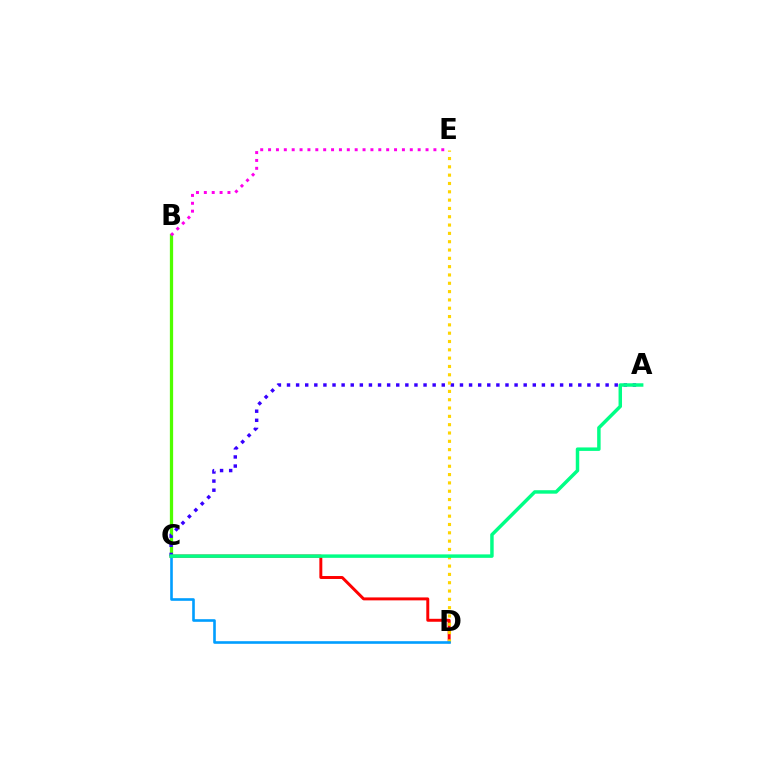{('B', 'C'): [{'color': '#4fff00', 'line_style': 'solid', 'thickness': 2.35}], ('C', 'D'): [{'color': '#ff0000', 'line_style': 'solid', 'thickness': 2.12}, {'color': '#009eff', 'line_style': 'solid', 'thickness': 1.89}], ('B', 'E'): [{'color': '#ff00ed', 'line_style': 'dotted', 'thickness': 2.14}], ('A', 'C'): [{'color': '#3700ff', 'line_style': 'dotted', 'thickness': 2.47}, {'color': '#00ff86', 'line_style': 'solid', 'thickness': 2.5}], ('D', 'E'): [{'color': '#ffd500', 'line_style': 'dotted', 'thickness': 2.26}]}